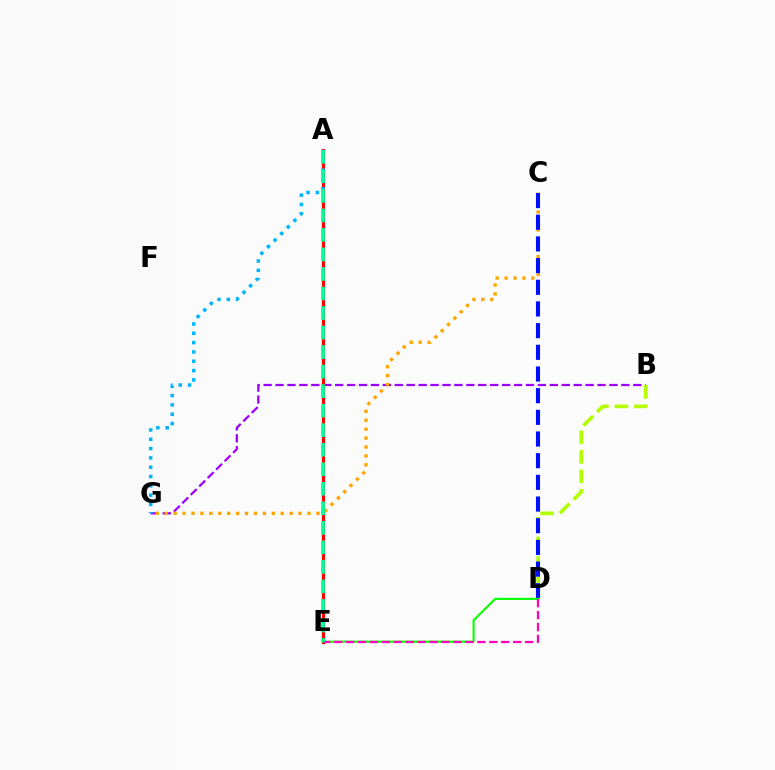{('B', 'G'): [{'color': '#9b00ff', 'line_style': 'dashed', 'thickness': 1.62}], ('B', 'D'): [{'color': '#b3ff00', 'line_style': 'dashed', 'thickness': 2.65}], ('A', 'E'): [{'color': '#ff0000', 'line_style': 'solid', 'thickness': 2.27}, {'color': '#00ff9d', 'line_style': 'dashed', 'thickness': 2.65}], ('C', 'G'): [{'color': '#ffa500', 'line_style': 'dotted', 'thickness': 2.42}], ('C', 'D'): [{'color': '#0010ff', 'line_style': 'dashed', 'thickness': 2.94}], ('D', 'E'): [{'color': '#08ff00', 'line_style': 'solid', 'thickness': 1.52}, {'color': '#ff00bd', 'line_style': 'dashed', 'thickness': 1.62}], ('A', 'G'): [{'color': '#00b5ff', 'line_style': 'dotted', 'thickness': 2.53}]}